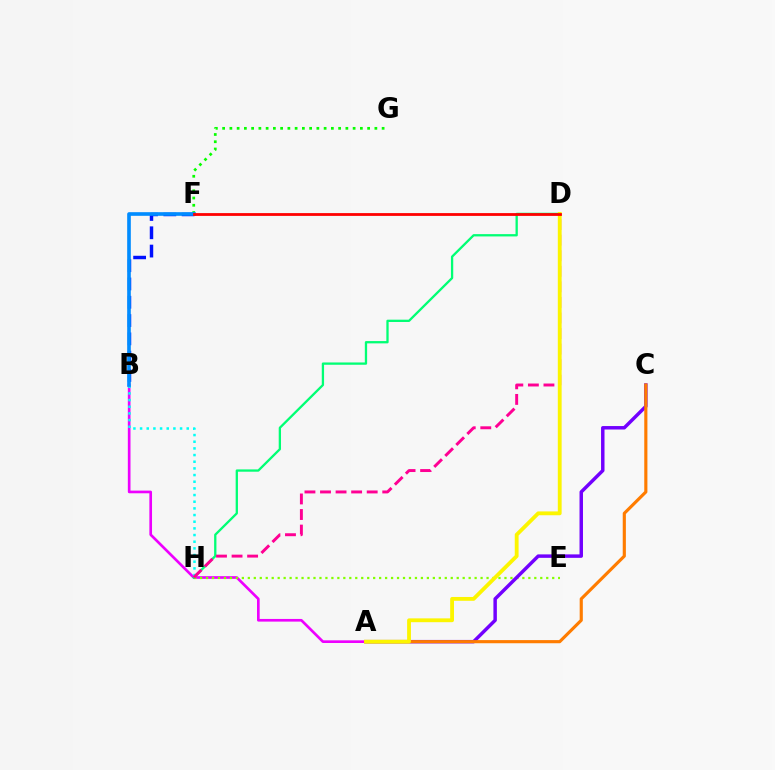{('A', 'B'): [{'color': '#ee00ff', 'line_style': 'solid', 'thickness': 1.92}], ('F', 'G'): [{'color': '#08ff00', 'line_style': 'dotted', 'thickness': 1.97}], ('E', 'H'): [{'color': '#84ff00', 'line_style': 'dotted', 'thickness': 1.62}], ('A', 'C'): [{'color': '#7200ff', 'line_style': 'solid', 'thickness': 2.49}, {'color': '#ff7c00', 'line_style': 'solid', 'thickness': 2.26}], ('D', 'H'): [{'color': '#00ff74', 'line_style': 'solid', 'thickness': 1.65}, {'color': '#ff0094', 'line_style': 'dashed', 'thickness': 2.11}], ('B', 'F'): [{'color': '#0010ff', 'line_style': 'dashed', 'thickness': 2.49}, {'color': '#008cff', 'line_style': 'solid', 'thickness': 2.62}], ('B', 'H'): [{'color': '#00fff6', 'line_style': 'dotted', 'thickness': 1.81}], ('A', 'D'): [{'color': '#fcf500', 'line_style': 'solid', 'thickness': 2.75}], ('D', 'F'): [{'color': '#ff0000', 'line_style': 'solid', 'thickness': 2.01}]}